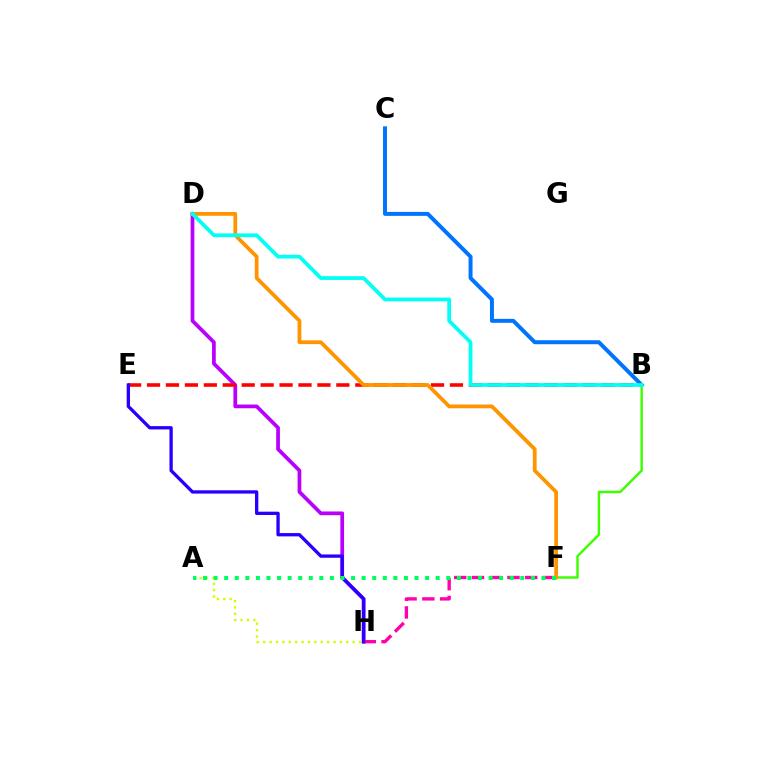{('D', 'H'): [{'color': '#b900ff', 'line_style': 'solid', 'thickness': 2.68}], ('B', 'C'): [{'color': '#0074ff', 'line_style': 'solid', 'thickness': 2.85}], ('B', 'E'): [{'color': '#ff0000', 'line_style': 'dashed', 'thickness': 2.57}], ('A', 'H'): [{'color': '#d1ff00', 'line_style': 'dotted', 'thickness': 1.73}], ('F', 'H'): [{'color': '#ff00ac', 'line_style': 'dashed', 'thickness': 2.41}], ('B', 'F'): [{'color': '#3dff00', 'line_style': 'solid', 'thickness': 1.76}], ('D', 'F'): [{'color': '#ff9400', 'line_style': 'solid', 'thickness': 2.71}], ('B', 'D'): [{'color': '#00fff6', 'line_style': 'solid', 'thickness': 2.7}], ('E', 'H'): [{'color': '#2500ff', 'line_style': 'solid', 'thickness': 2.38}], ('A', 'F'): [{'color': '#00ff5c', 'line_style': 'dotted', 'thickness': 2.87}]}